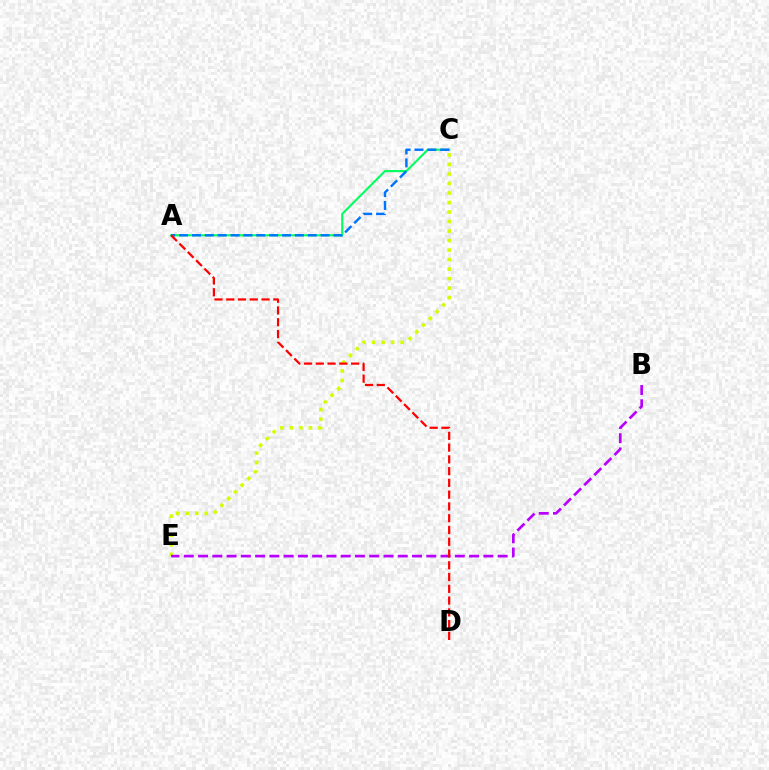{('A', 'C'): [{'color': '#00ff5c', 'line_style': 'solid', 'thickness': 1.5}, {'color': '#0074ff', 'line_style': 'dashed', 'thickness': 1.75}], ('C', 'E'): [{'color': '#d1ff00', 'line_style': 'dotted', 'thickness': 2.58}], ('B', 'E'): [{'color': '#b900ff', 'line_style': 'dashed', 'thickness': 1.94}], ('A', 'D'): [{'color': '#ff0000', 'line_style': 'dashed', 'thickness': 1.6}]}